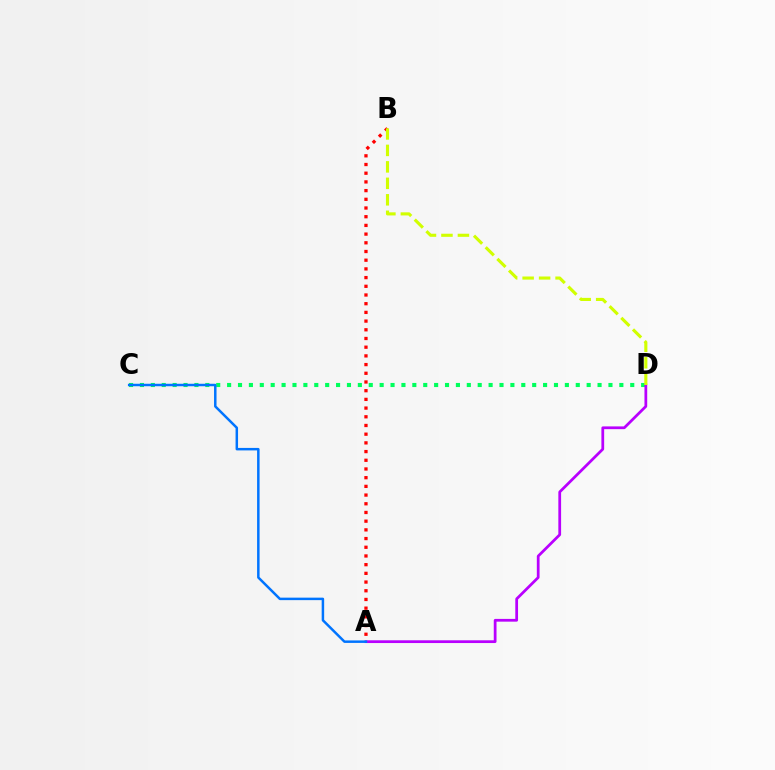{('C', 'D'): [{'color': '#00ff5c', 'line_style': 'dotted', 'thickness': 2.96}], ('A', 'B'): [{'color': '#ff0000', 'line_style': 'dotted', 'thickness': 2.36}], ('A', 'D'): [{'color': '#b900ff', 'line_style': 'solid', 'thickness': 1.98}], ('B', 'D'): [{'color': '#d1ff00', 'line_style': 'dashed', 'thickness': 2.24}], ('A', 'C'): [{'color': '#0074ff', 'line_style': 'solid', 'thickness': 1.79}]}